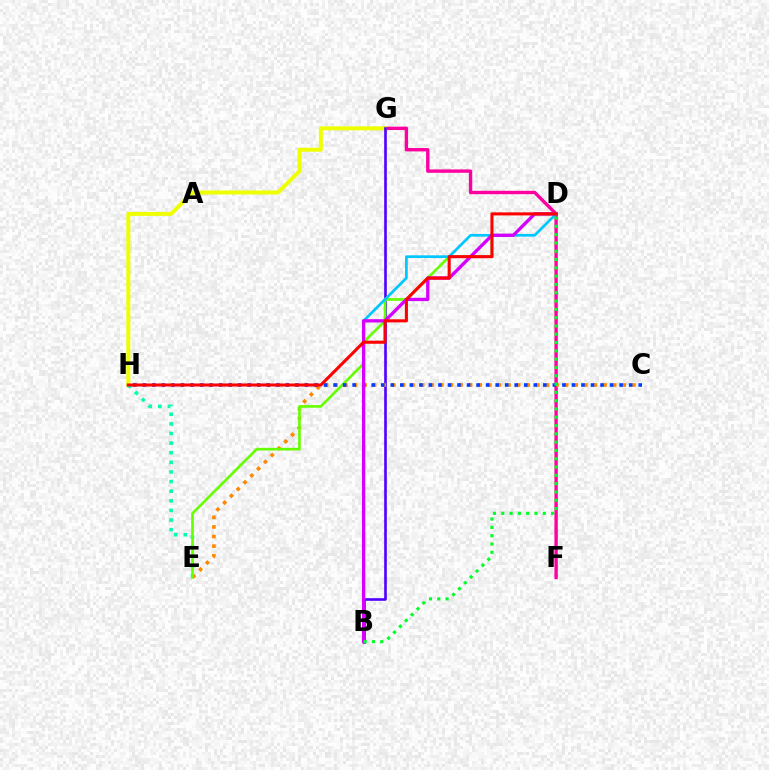{('F', 'G'): [{'color': '#ff00a0', 'line_style': 'solid', 'thickness': 2.43}], ('G', 'H'): [{'color': '#eeff00', 'line_style': 'solid', 'thickness': 2.86}], ('E', 'H'): [{'color': '#00ffaf', 'line_style': 'dotted', 'thickness': 2.61}], ('B', 'G'): [{'color': '#4f00ff', 'line_style': 'solid', 'thickness': 1.89}], ('C', 'E'): [{'color': '#ff8800', 'line_style': 'dotted', 'thickness': 2.61}], ('D', 'E'): [{'color': '#66ff00', 'line_style': 'solid', 'thickness': 1.91}], ('C', 'H'): [{'color': '#003fff', 'line_style': 'dotted', 'thickness': 2.59}], ('B', 'D'): [{'color': '#00c7ff', 'line_style': 'solid', 'thickness': 1.94}, {'color': '#d600ff', 'line_style': 'solid', 'thickness': 2.38}, {'color': '#00ff27', 'line_style': 'dotted', 'thickness': 2.26}], ('D', 'H'): [{'color': '#ff0000', 'line_style': 'solid', 'thickness': 2.21}]}